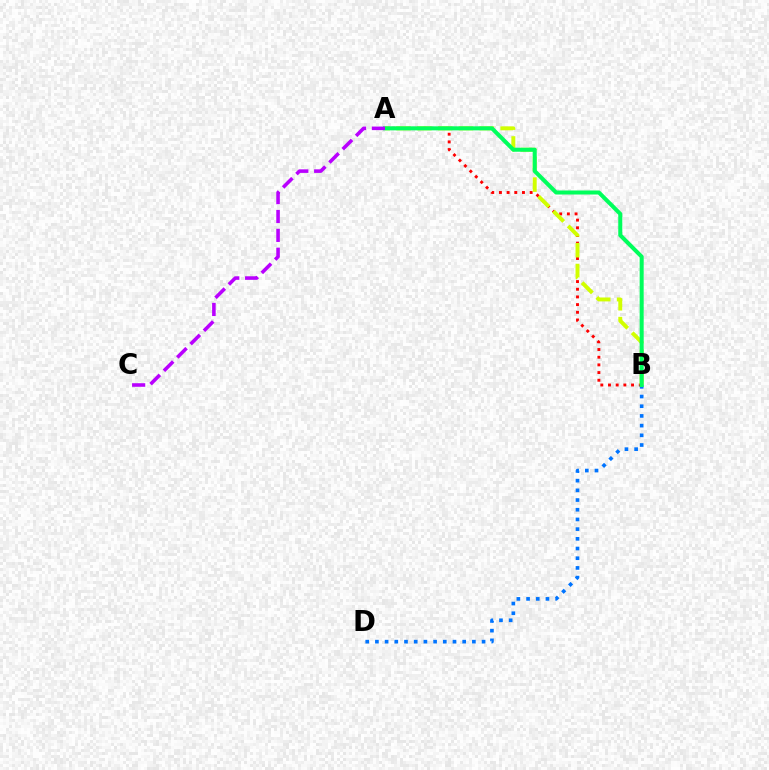{('A', 'B'): [{'color': '#ff0000', 'line_style': 'dotted', 'thickness': 2.09}, {'color': '#d1ff00', 'line_style': 'dashed', 'thickness': 2.83}, {'color': '#00ff5c', 'line_style': 'solid', 'thickness': 2.9}], ('B', 'D'): [{'color': '#0074ff', 'line_style': 'dotted', 'thickness': 2.63}], ('A', 'C'): [{'color': '#b900ff', 'line_style': 'dashed', 'thickness': 2.56}]}